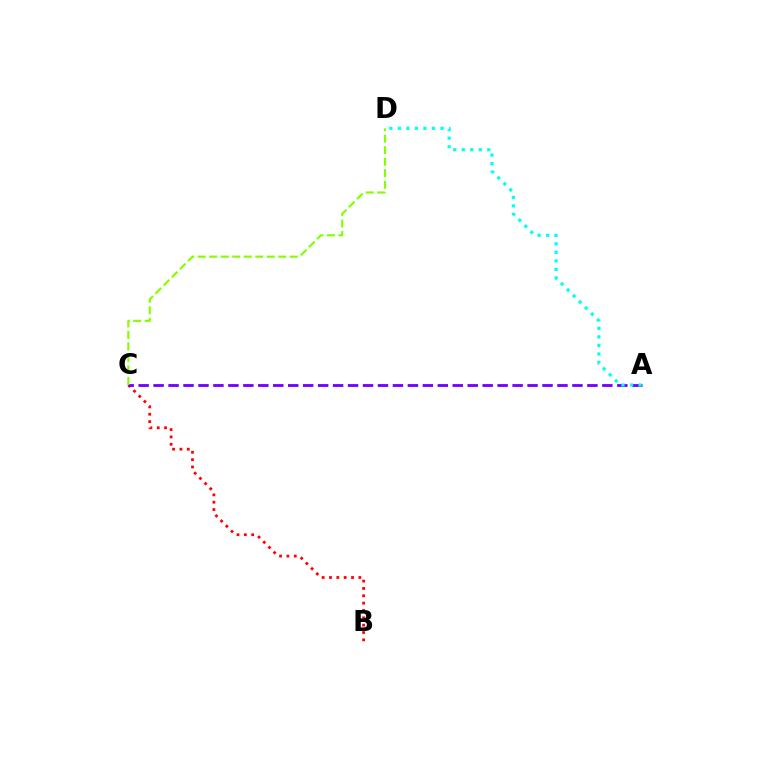{('B', 'C'): [{'color': '#ff0000', 'line_style': 'dotted', 'thickness': 2.0}], ('A', 'C'): [{'color': '#7200ff', 'line_style': 'dashed', 'thickness': 2.03}], ('C', 'D'): [{'color': '#84ff00', 'line_style': 'dashed', 'thickness': 1.56}], ('A', 'D'): [{'color': '#00fff6', 'line_style': 'dotted', 'thickness': 2.32}]}